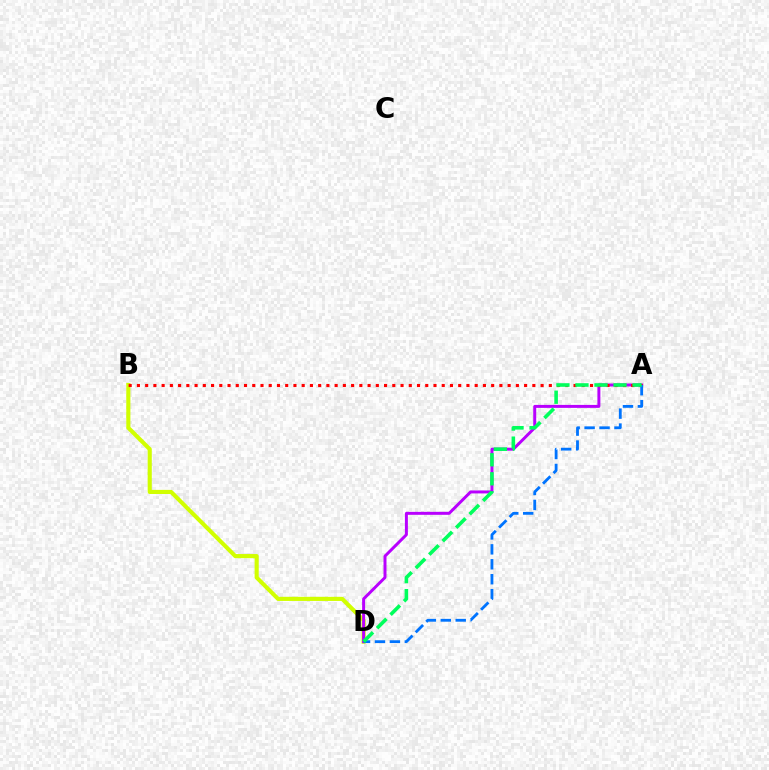{('B', 'D'): [{'color': '#d1ff00', 'line_style': 'solid', 'thickness': 2.97}], ('A', 'D'): [{'color': '#b900ff', 'line_style': 'solid', 'thickness': 2.14}, {'color': '#0074ff', 'line_style': 'dashed', 'thickness': 2.03}, {'color': '#00ff5c', 'line_style': 'dashed', 'thickness': 2.59}], ('A', 'B'): [{'color': '#ff0000', 'line_style': 'dotted', 'thickness': 2.24}]}